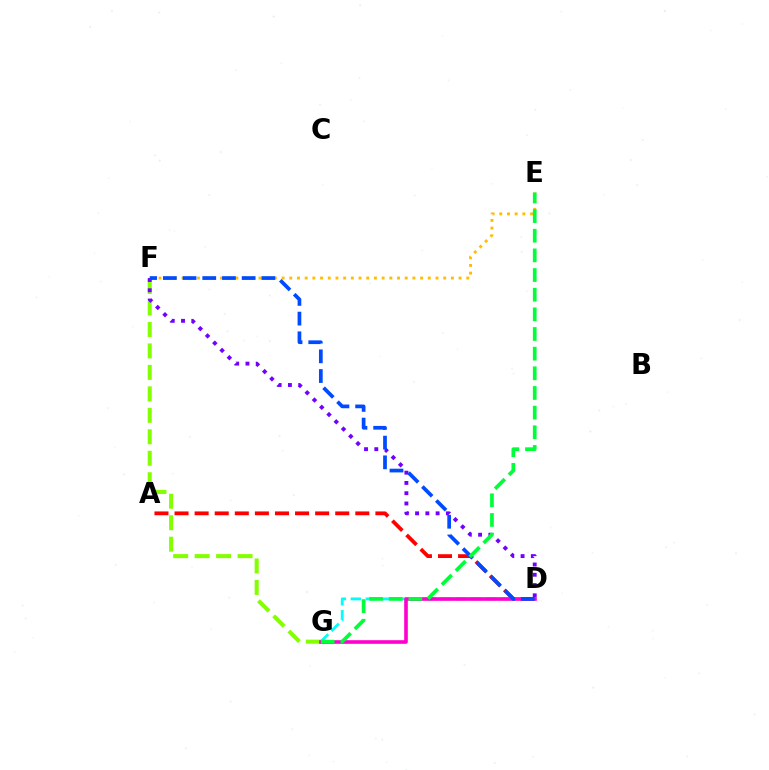{('A', 'D'): [{'color': '#ff0000', 'line_style': 'dashed', 'thickness': 2.73}], ('F', 'G'): [{'color': '#84ff00', 'line_style': 'dashed', 'thickness': 2.92}], ('E', 'F'): [{'color': '#ffbd00', 'line_style': 'dotted', 'thickness': 2.09}], ('D', 'G'): [{'color': '#00fff6', 'line_style': 'dashed', 'thickness': 2.04}, {'color': '#ff00cf', 'line_style': 'solid', 'thickness': 2.6}], ('D', 'F'): [{'color': '#7200ff', 'line_style': 'dotted', 'thickness': 2.79}, {'color': '#004bff', 'line_style': 'dashed', 'thickness': 2.68}], ('E', 'G'): [{'color': '#00ff39', 'line_style': 'dashed', 'thickness': 2.67}]}